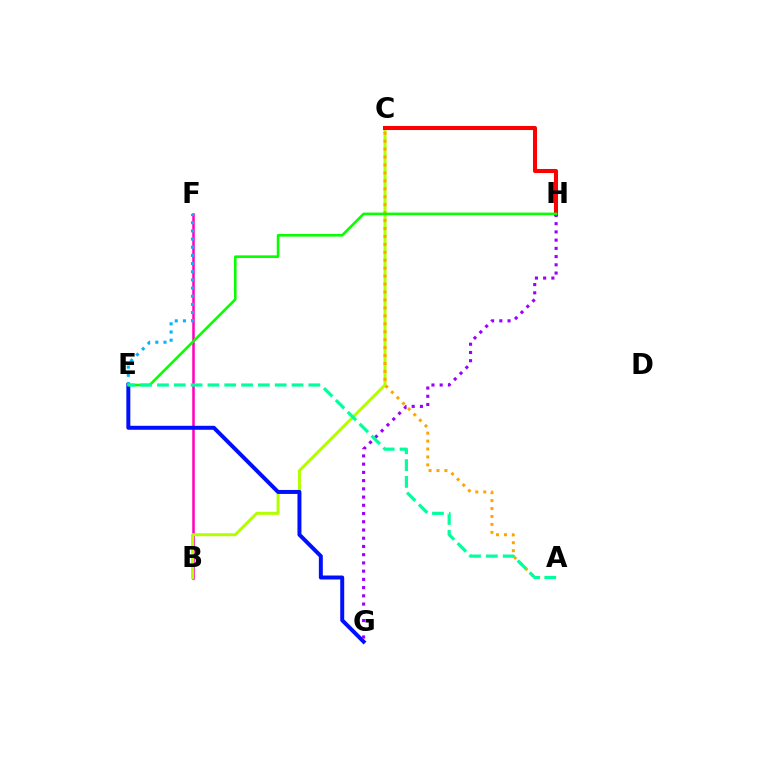{('B', 'F'): [{'color': '#ff00bd', 'line_style': 'solid', 'thickness': 1.82}], ('B', 'C'): [{'color': '#b3ff00', 'line_style': 'solid', 'thickness': 2.15}], ('A', 'C'): [{'color': '#ffa500', 'line_style': 'dotted', 'thickness': 2.16}], ('C', 'H'): [{'color': '#ff0000', 'line_style': 'solid', 'thickness': 2.92}], ('E', 'G'): [{'color': '#0010ff', 'line_style': 'solid', 'thickness': 2.86}], ('E', 'F'): [{'color': '#00b5ff', 'line_style': 'dotted', 'thickness': 2.22}], ('G', 'H'): [{'color': '#9b00ff', 'line_style': 'dotted', 'thickness': 2.24}], ('E', 'H'): [{'color': '#08ff00', 'line_style': 'solid', 'thickness': 1.88}], ('A', 'E'): [{'color': '#00ff9d', 'line_style': 'dashed', 'thickness': 2.29}]}